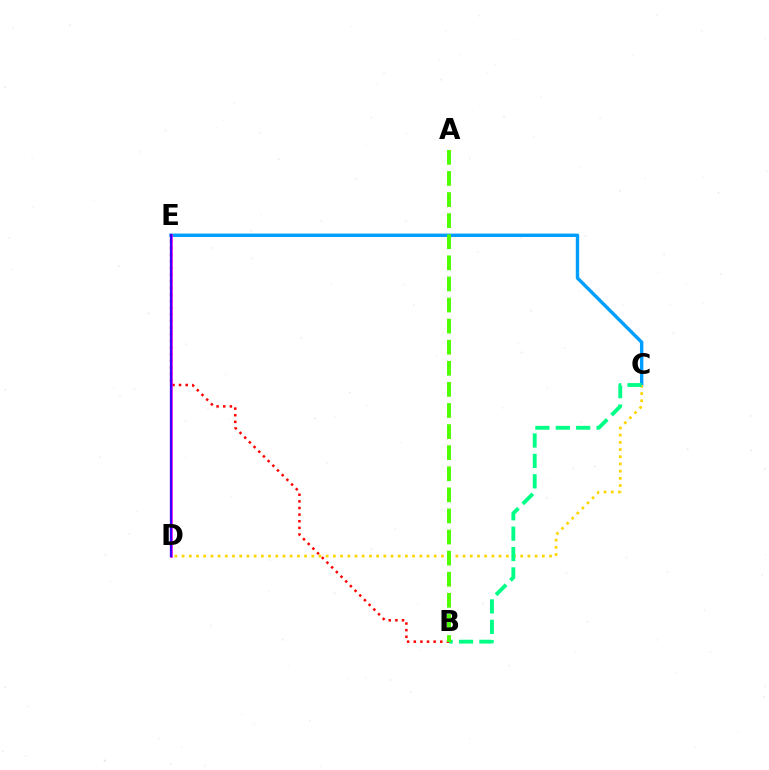{('C', 'E'): [{'color': '#009eff', 'line_style': 'solid', 'thickness': 2.45}], ('B', 'E'): [{'color': '#ff0000', 'line_style': 'dotted', 'thickness': 1.8}], ('C', 'D'): [{'color': '#ffd500', 'line_style': 'dotted', 'thickness': 1.96}], ('D', 'E'): [{'color': '#ff00ed', 'line_style': 'solid', 'thickness': 1.85}, {'color': '#3700ff', 'line_style': 'solid', 'thickness': 1.64}], ('B', 'C'): [{'color': '#00ff86', 'line_style': 'dashed', 'thickness': 2.77}], ('A', 'B'): [{'color': '#4fff00', 'line_style': 'dashed', 'thickness': 2.87}]}